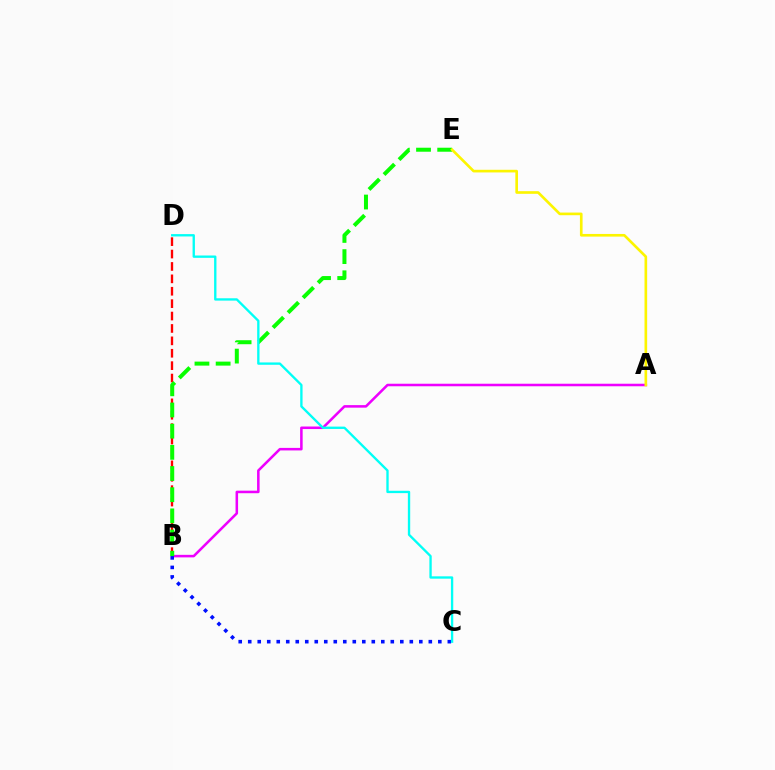{('A', 'B'): [{'color': '#ee00ff', 'line_style': 'solid', 'thickness': 1.83}], ('B', 'D'): [{'color': '#ff0000', 'line_style': 'dashed', 'thickness': 1.68}], ('B', 'E'): [{'color': '#08ff00', 'line_style': 'dashed', 'thickness': 2.88}], ('A', 'E'): [{'color': '#fcf500', 'line_style': 'solid', 'thickness': 1.91}], ('B', 'C'): [{'color': '#0010ff', 'line_style': 'dotted', 'thickness': 2.58}], ('C', 'D'): [{'color': '#00fff6', 'line_style': 'solid', 'thickness': 1.69}]}